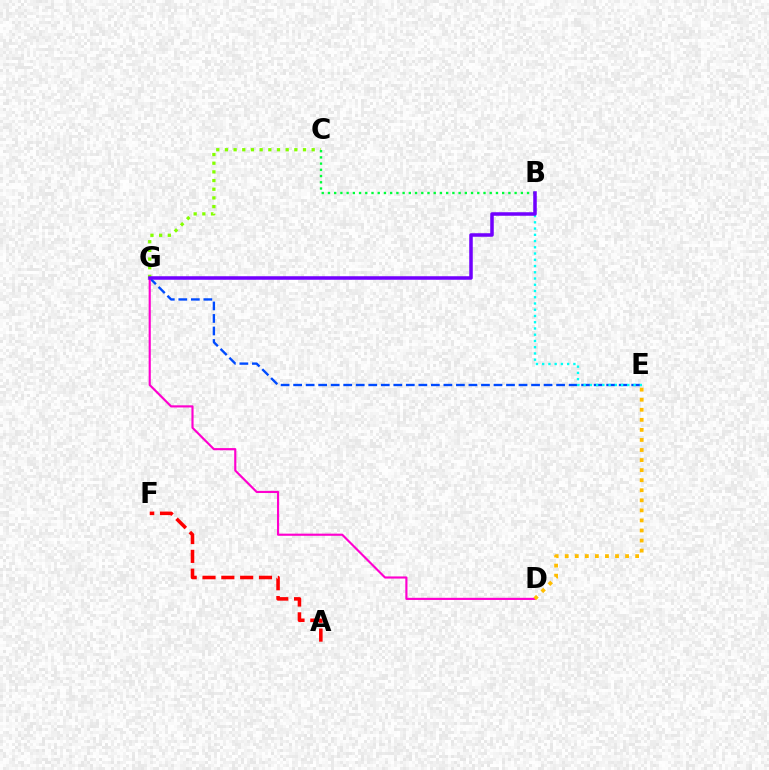{('C', 'G'): [{'color': '#84ff00', 'line_style': 'dotted', 'thickness': 2.36}], ('E', 'G'): [{'color': '#004bff', 'line_style': 'dashed', 'thickness': 1.7}], ('D', 'G'): [{'color': '#ff00cf', 'line_style': 'solid', 'thickness': 1.55}], ('A', 'F'): [{'color': '#ff0000', 'line_style': 'dashed', 'thickness': 2.56}], ('D', 'E'): [{'color': '#ffbd00', 'line_style': 'dotted', 'thickness': 2.73}], ('B', 'E'): [{'color': '#00fff6', 'line_style': 'dotted', 'thickness': 1.7}], ('B', 'C'): [{'color': '#00ff39', 'line_style': 'dotted', 'thickness': 1.69}], ('B', 'G'): [{'color': '#7200ff', 'line_style': 'solid', 'thickness': 2.53}]}